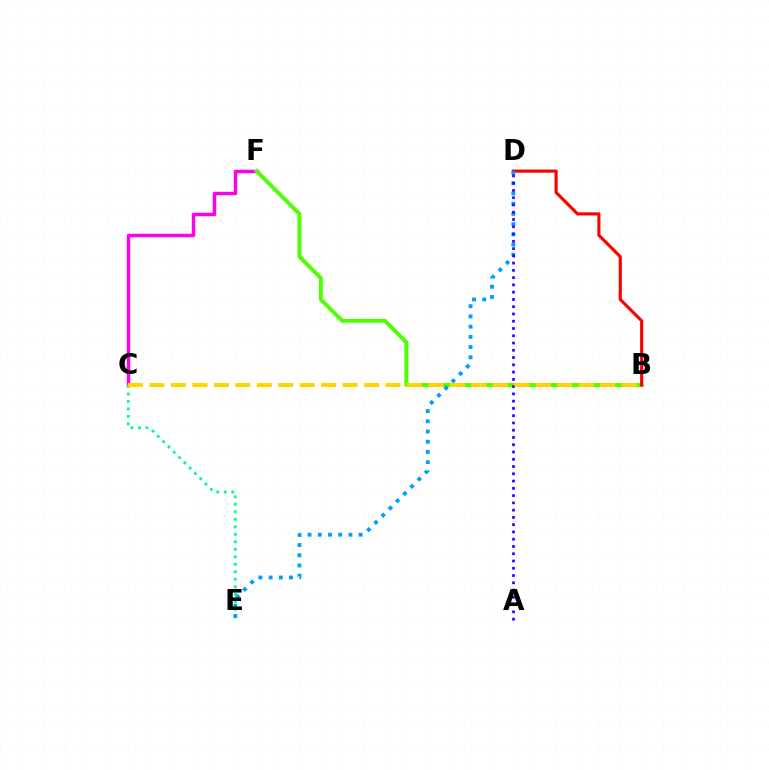{('C', 'F'): [{'color': '#ff00ed', 'line_style': 'solid', 'thickness': 2.49}], ('B', 'F'): [{'color': '#4fff00', 'line_style': 'solid', 'thickness': 2.85}], ('B', 'D'): [{'color': '#ff0000', 'line_style': 'solid', 'thickness': 2.25}], ('C', 'E'): [{'color': '#00ff86', 'line_style': 'dotted', 'thickness': 2.04}], ('D', 'E'): [{'color': '#009eff', 'line_style': 'dotted', 'thickness': 2.78}], ('A', 'D'): [{'color': '#3700ff', 'line_style': 'dotted', 'thickness': 1.97}], ('B', 'C'): [{'color': '#ffd500', 'line_style': 'dashed', 'thickness': 2.92}]}